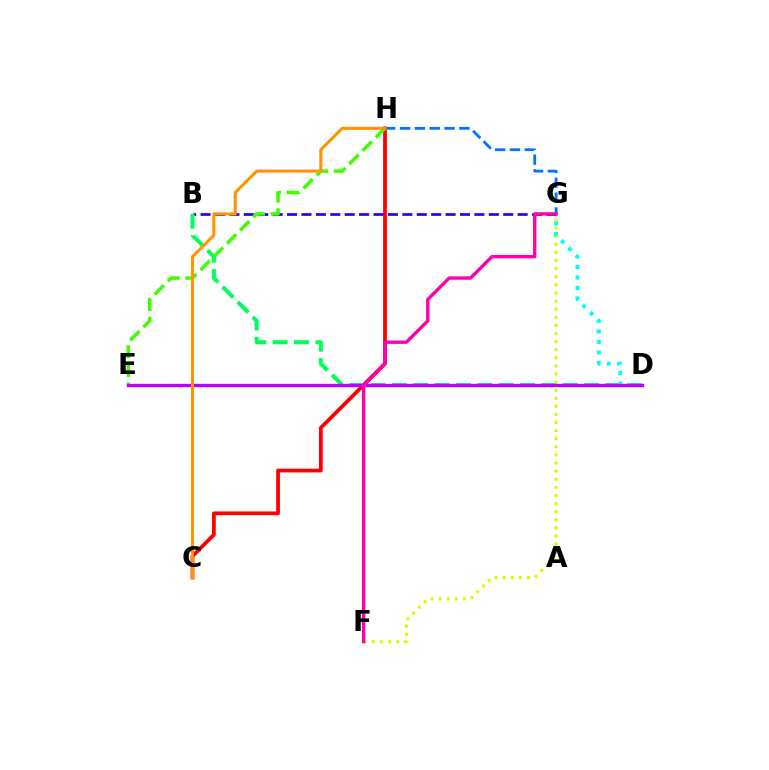{('C', 'H'): [{'color': '#ff0000', 'line_style': 'solid', 'thickness': 2.71}, {'color': '#ff9400', 'line_style': 'solid', 'thickness': 2.22}], ('B', 'G'): [{'color': '#2500ff', 'line_style': 'dashed', 'thickness': 1.96}], ('B', 'D'): [{'color': '#00ff5c', 'line_style': 'dashed', 'thickness': 2.9}], ('E', 'H'): [{'color': '#3dff00', 'line_style': 'dashed', 'thickness': 2.54}], ('F', 'G'): [{'color': '#d1ff00', 'line_style': 'dotted', 'thickness': 2.2}, {'color': '#ff00ac', 'line_style': 'solid', 'thickness': 2.42}], ('G', 'H'): [{'color': '#0074ff', 'line_style': 'dashed', 'thickness': 2.02}], ('D', 'G'): [{'color': '#00fff6', 'line_style': 'dotted', 'thickness': 2.85}], ('D', 'E'): [{'color': '#b900ff', 'line_style': 'solid', 'thickness': 2.41}]}